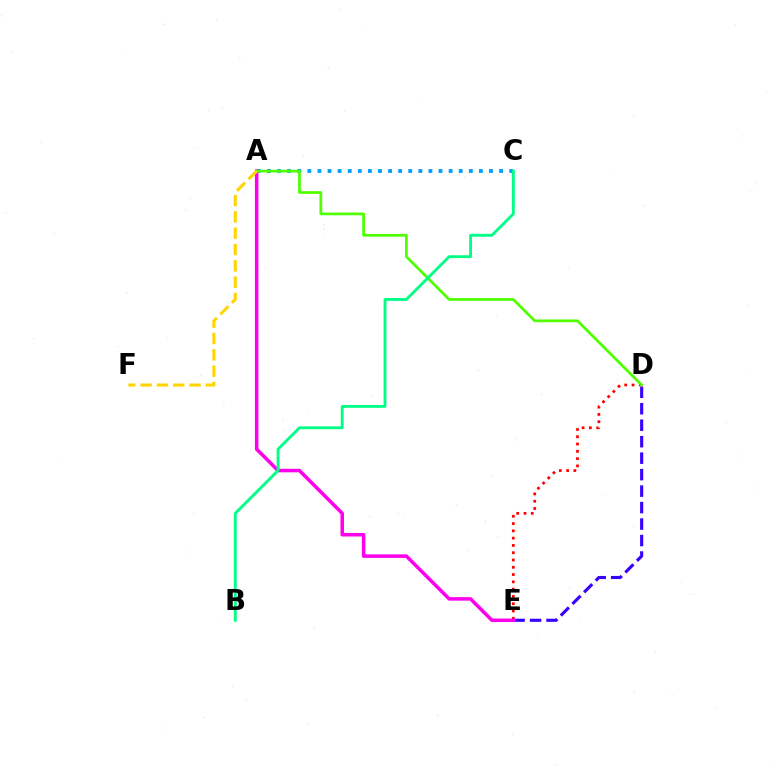{('D', 'E'): [{'color': '#3700ff', 'line_style': 'dashed', 'thickness': 2.24}, {'color': '#ff0000', 'line_style': 'dotted', 'thickness': 1.98}], ('A', 'C'): [{'color': '#009eff', 'line_style': 'dotted', 'thickness': 2.74}], ('A', 'E'): [{'color': '#ff00ed', 'line_style': 'solid', 'thickness': 2.54}], ('A', 'D'): [{'color': '#4fff00', 'line_style': 'solid', 'thickness': 1.97}], ('B', 'C'): [{'color': '#00ff86', 'line_style': 'solid', 'thickness': 2.06}], ('A', 'F'): [{'color': '#ffd500', 'line_style': 'dashed', 'thickness': 2.22}]}